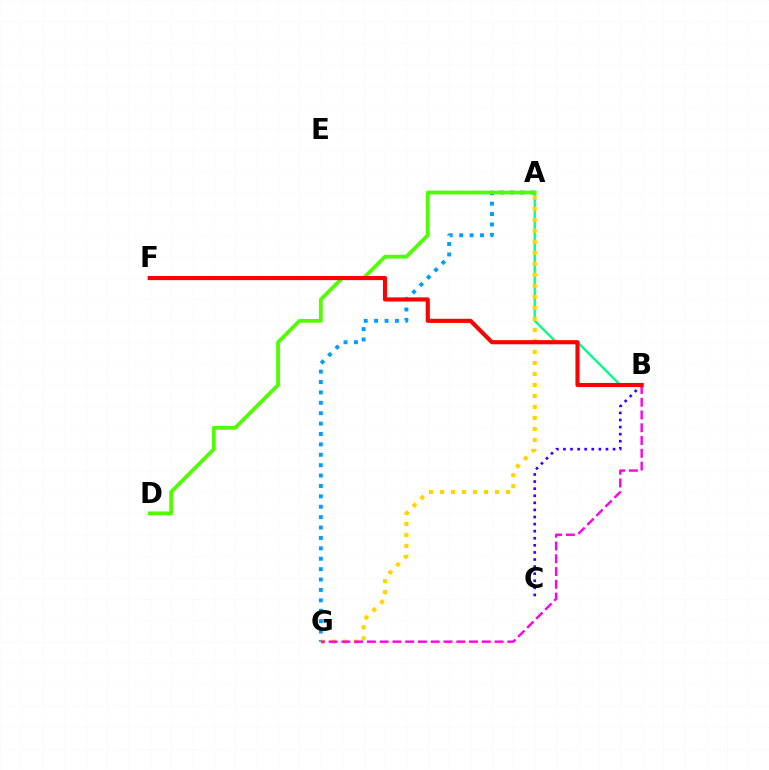{('B', 'C'): [{'color': '#3700ff', 'line_style': 'dotted', 'thickness': 1.92}], ('A', 'G'): [{'color': '#009eff', 'line_style': 'dotted', 'thickness': 2.82}, {'color': '#ffd500', 'line_style': 'dotted', 'thickness': 2.99}], ('A', 'B'): [{'color': '#00ff86', 'line_style': 'solid', 'thickness': 1.66}], ('B', 'G'): [{'color': '#ff00ed', 'line_style': 'dashed', 'thickness': 1.73}], ('A', 'D'): [{'color': '#4fff00', 'line_style': 'solid', 'thickness': 2.72}], ('B', 'F'): [{'color': '#ff0000', 'line_style': 'solid', 'thickness': 2.97}]}